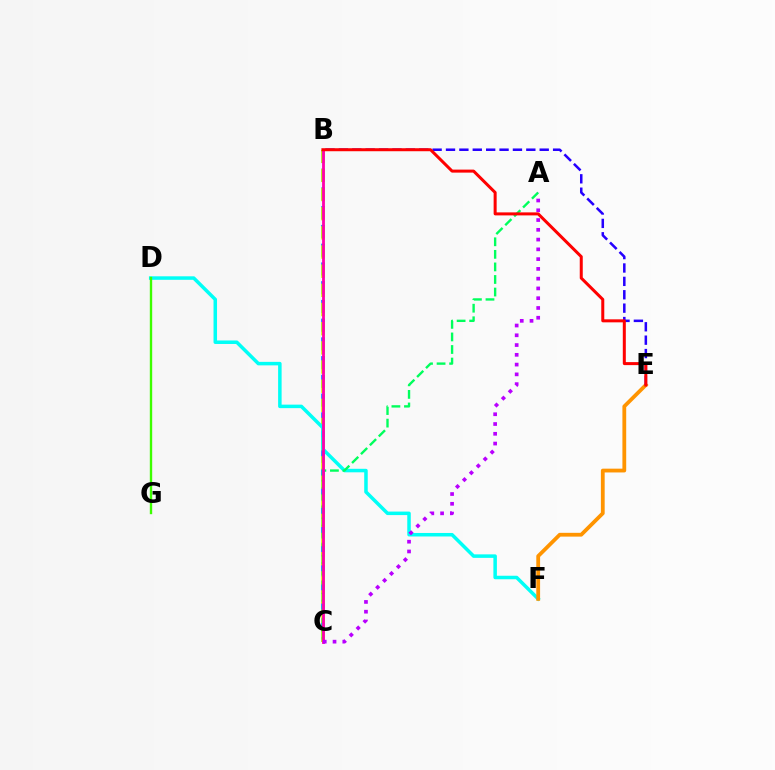{('B', 'C'): [{'color': '#0074ff', 'line_style': 'dashed', 'thickness': 2.55}, {'color': '#d1ff00', 'line_style': 'dashed', 'thickness': 2.6}, {'color': '#ff00ac', 'line_style': 'solid', 'thickness': 2.03}], ('D', 'F'): [{'color': '#00fff6', 'line_style': 'solid', 'thickness': 2.53}], ('A', 'C'): [{'color': '#00ff5c', 'line_style': 'dashed', 'thickness': 1.71}, {'color': '#b900ff', 'line_style': 'dotted', 'thickness': 2.65}], ('D', 'G'): [{'color': '#3dff00', 'line_style': 'solid', 'thickness': 1.7}], ('E', 'F'): [{'color': '#ff9400', 'line_style': 'solid', 'thickness': 2.73}], ('B', 'E'): [{'color': '#2500ff', 'line_style': 'dashed', 'thickness': 1.82}, {'color': '#ff0000', 'line_style': 'solid', 'thickness': 2.17}]}